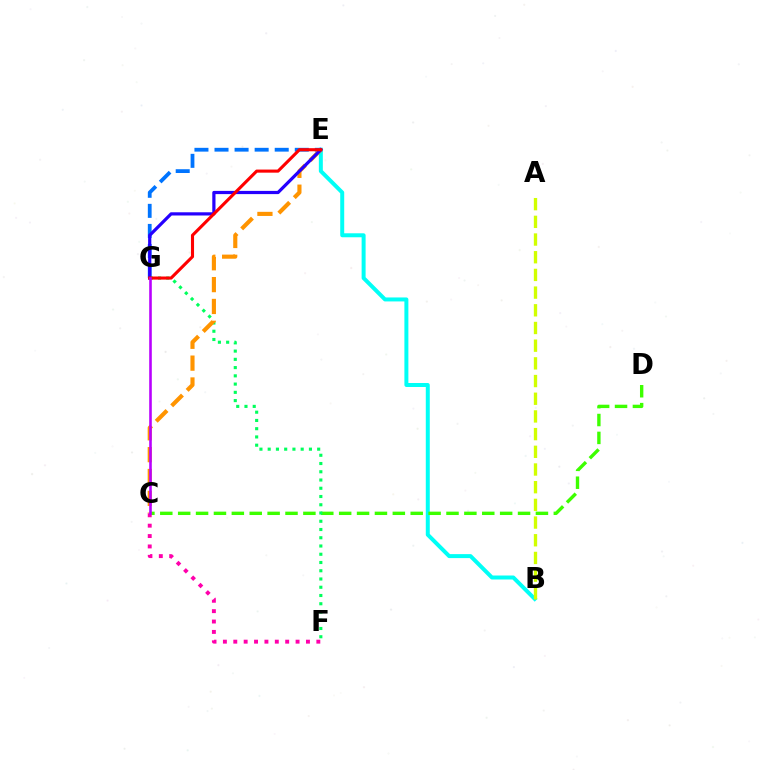{('B', 'E'): [{'color': '#00fff6', 'line_style': 'solid', 'thickness': 2.87}], ('E', 'G'): [{'color': '#0074ff', 'line_style': 'dashed', 'thickness': 2.73}, {'color': '#2500ff', 'line_style': 'solid', 'thickness': 2.31}, {'color': '#ff0000', 'line_style': 'solid', 'thickness': 2.23}], ('A', 'B'): [{'color': '#d1ff00', 'line_style': 'dashed', 'thickness': 2.4}], ('C', 'D'): [{'color': '#3dff00', 'line_style': 'dashed', 'thickness': 2.43}], ('F', 'G'): [{'color': '#00ff5c', 'line_style': 'dotted', 'thickness': 2.24}], ('C', 'E'): [{'color': '#ff9400', 'line_style': 'dashed', 'thickness': 2.97}], ('C', 'F'): [{'color': '#ff00ac', 'line_style': 'dotted', 'thickness': 2.82}], ('C', 'G'): [{'color': '#b900ff', 'line_style': 'solid', 'thickness': 1.87}]}